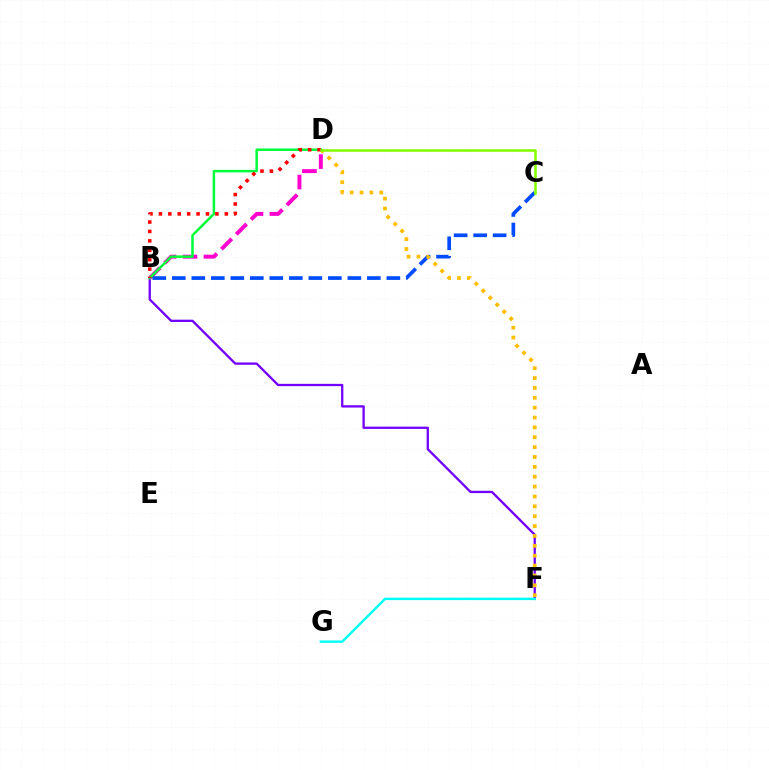{('B', 'F'): [{'color': '#7200ff', 'line_style': 'solid', 'thickness': 1.66}], ('B', 'D'): [{'color': '#ff00cf', 'line_style': 'dashed', 'thickness': 2.84}, {'color': '#00ff39', 'line_style': 'solid', 'thickness': 1.8}, {'color': '#ff0000', 'line_style': 'dotted', 'thickness': 2.56}], ('B', 'C'): [{'color': '#004bff', 'line_style': 'dashed', 'thickness': 2.65}], ('D', 'F'): [{'color': '#ffbd00', 'line_style': 'dotted', 'thickness': 2.68}], ('F', 'G'): [{'color': '#00fff6', 'line_style': 'solid', 'thickness': 1.74}], ('C', 'D'): [{'color': '#84ff00', 'line_style': 'solid', 'thickness': 1.85}]}